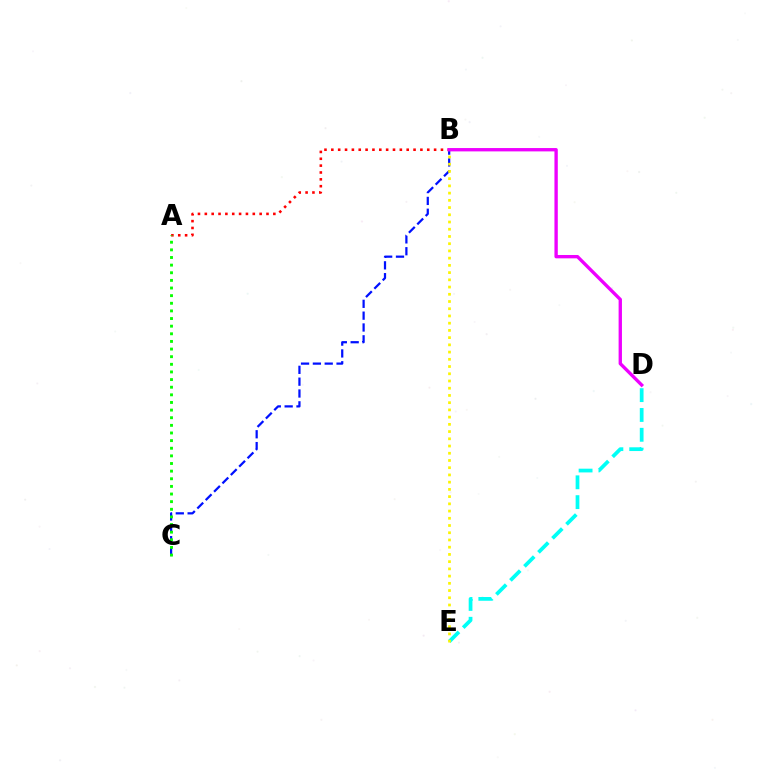{('A', 'B'): [{'color': '#ff0000', 'line_style': 'dotted', 'thickness': 1.86}], ('D', 'E'): [{'color': '#00fff6', 'line_style': 'dashed', 'thickness': 2.69}], ('B', 'C'): [{'color': '#0010ff', 'line_style': 'dashed', 'thickness': 1.61}], ('A', 'C'): [{'color': '#08ff00', 'line_style': 'dotted', 'thickness': 2.07}], ('B', 'E'): [{'color': '#fcf500', 'line_style': 'dotted', 'thickness': 1.96}], ('B', 'D'): [{'color': '#ee00ff', 'line_style': 'solid', 'thickness': 2.41}]}